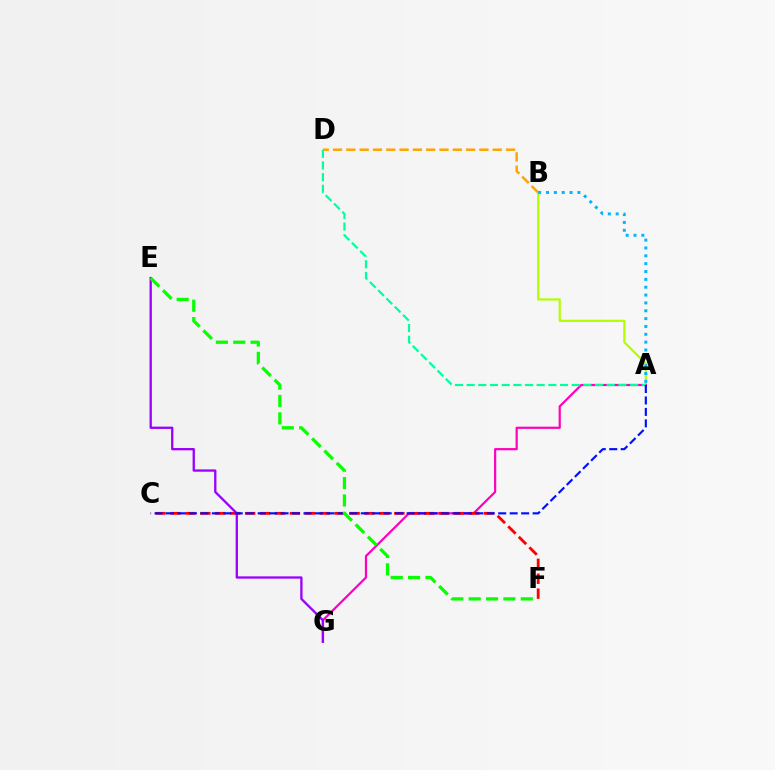{('A', 'B'): [{'color': '#b3ff00', 'line_style': 'solid', 'thickness': 1.59}, {'color': '#00b5ff', 'line_style': 'dotted', 'thickness': 2.13}], ('A', 'G'): [{'color': '#ff00bd', 'line_style': 'solid', 'thickness': 1.59}], ('C', 'F'): [{'color': '#ff0000', 'line_style': 'dashed', 'thickness': 2.03}], ('A', 'D'): [{'color': '#00ff9d', 'line_style': 'dashed', 'thickness': 1.59}], ('E', 'G'): [{'color': '#9b00ff', 'line_style': 'solid', 'thickness': 1.66}], ('B', 'D'): [{'color': '#ffa500', 'line_style': 'dashed', 'thickness': 1.81}], ('A', 'C'): [{'color': '#0010ff', 'line_style': 'dashed', 'thickness': 1.56}], ('E', 'F'): [{'color': '#08ff00', 'line_style': 'dashed', 'thickness': 2.36}]}